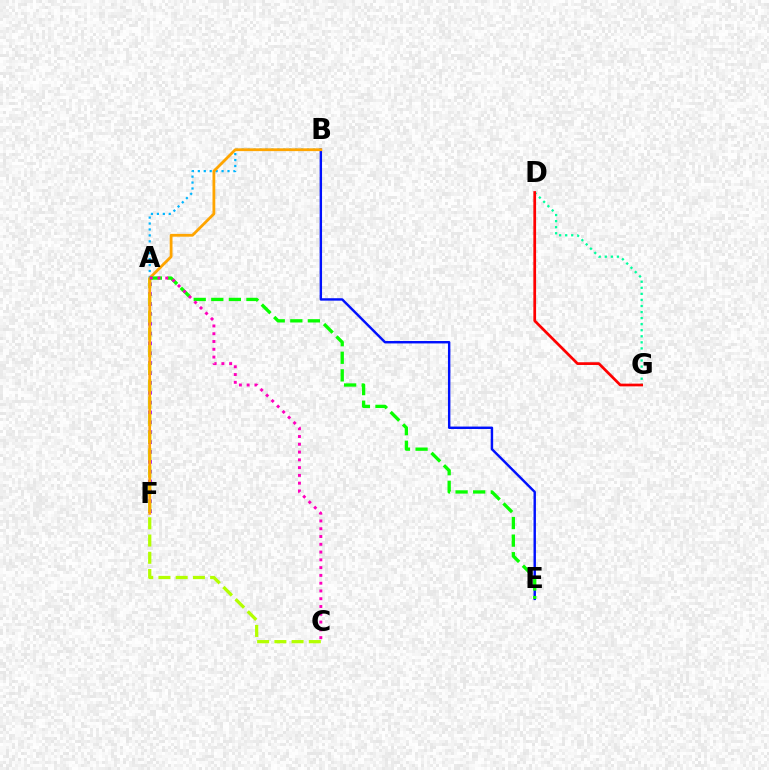{('D', 'G'): [{'color': '#00ff9d', 'line_style': 'dotted', 'thickness': 1.65}, {'color': '#ff0000', 'line_style': 'solid', 'thickness': 1.96}], ('A', 'B'): [{'color': '#00b5ff', 'line_style': 'dotted', 'thickness': 1.61}], ('A', 'F'): [{'color': '#9b00ff', 'line_style': 'dotted', 'thickness': 2.68}], ('A', 'C'): [{'color': '#b3ff00', 'line_style': 'dashed', 'thickness': 2.34}, {'color': '#ff00bd', 'line_style': 'dotted', 'thickness': 2.11}], ('B', 'E'): [{'color': '#0010ff', 'line_style': 'solid', 'thickness': 1.74}], ('B', 'F'): [{'color': '#ffa500', 'line_style': 'solid', 'thickness': 2.01}], ('A', 'E'): [{'color': '#08ff00', 'line_style': 'dashed', 'thickness': 2.39}]}